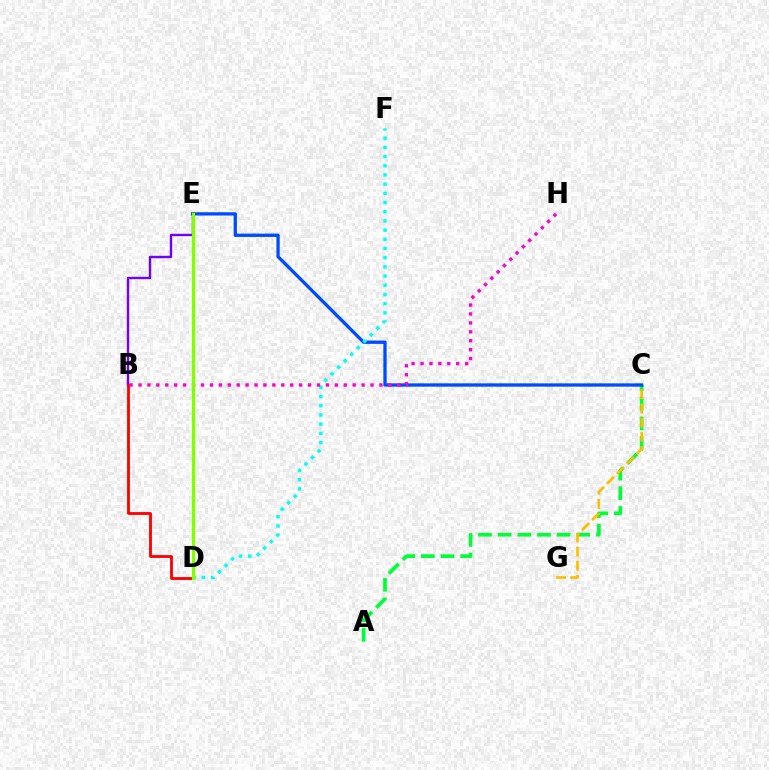{('A', 'C'): [{'color': '#00ff39', 'line_style': 'dashed', 'thickness': 2.67}], ('B', 'E'): [{'color': '#7200ff', 'line_style': 'solid', 'thickness': 1.73}], ('B', 'D'): [{'color': '#ff0000', 'line_style': 'solid', 'thickness': 2.04}], ('C', 'G'): [{'color': '#ffbd00', 'line_style': 'dashed', 'thickness': 1.92}], ('C', 'E'): [{'color': '#004bff', 'line_style': 'solid', 'thickness': 2.38}], ('D', 'F'): [{'color': '#00fff6', 'line_style': 'dotted', 'thickness': 2.5}], ('B', 'H'): [{'color': '#ff00cf', 'line_style': 'dotted', 'thickness': 2.42}], ('D', 'E'): [{'color': '#84ff00', 'line_style': 'solid', 'thickness': 2.29}]}